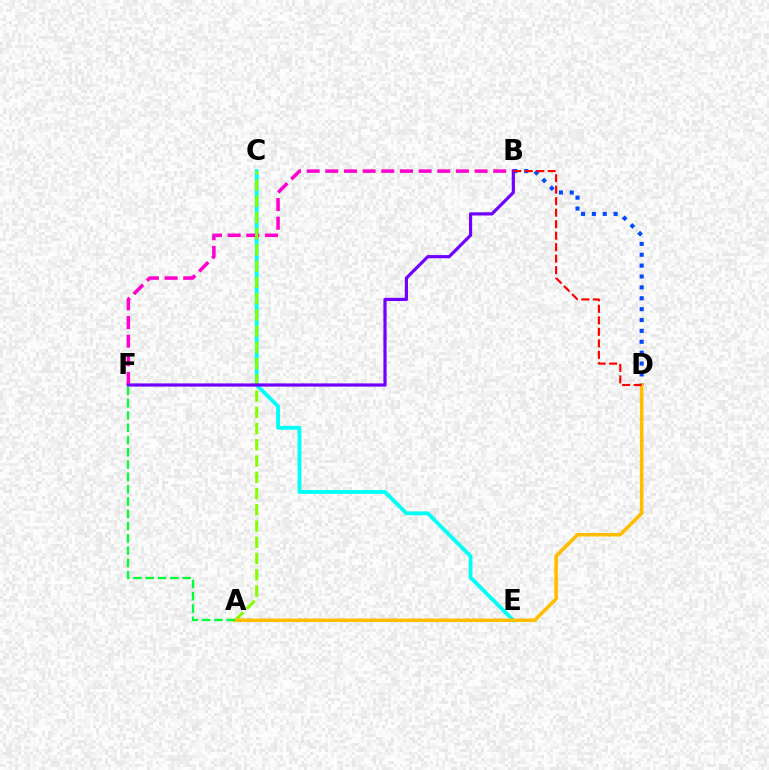{('C', 'E'): [{'color': '#00fff6', 'line_style': 'solid', 'thickness': 2.76}], ('B', 'F'): [{'color': '#ff00cf', 'line_style': 'dashed', 'thickness': 2.54}, {'color': '#7200ff', 'line_style': 'solid', 'thickness': 2.3}], ('A', 'C'): [{'color': '#84ff00', 'line_style': 'dashed', 'thickness': 2.21}], ('B', 'D'): [{'color': '#004bff', 'line_style': 'dotted', 'thickness': 2.95}, {'color': '#ff0000', 'line_style': 'dashed', 'thickness': 1.56}], ('A', 'D'): [{'color': '#ffbd00', 'line_style': 'solid', 'thickness': 2.58}], ('A', 'F'): [{'color': '#00ff39', 'line_style': 'dashed', 'thickness': 1.67}]}